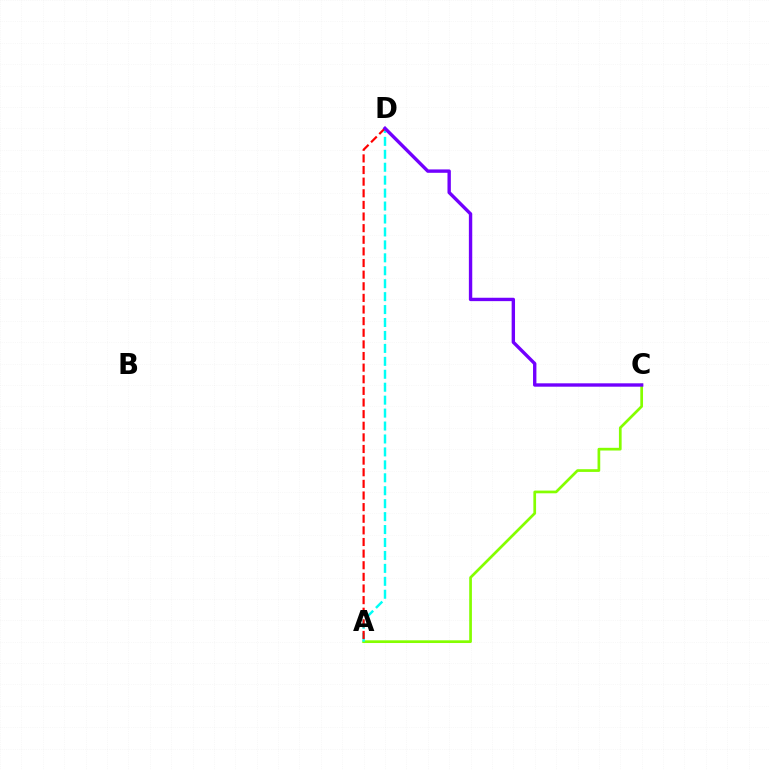{('A', 'C'): [{'color': '#84ff00', 'line_style': 'solid', 'thickness': 1.95}], ('A', 'D'): [{'color': '#00fff6', 'line_style': 'dashed', 'thickness': 1.76}, {'color': '#ff0000', 'line_style': 'dashed', 'thickness': 1.58}], ('C', 'D'): [{'color': '#7200ff', 'line_style': 'solid', 'thickness': 2.43}]}